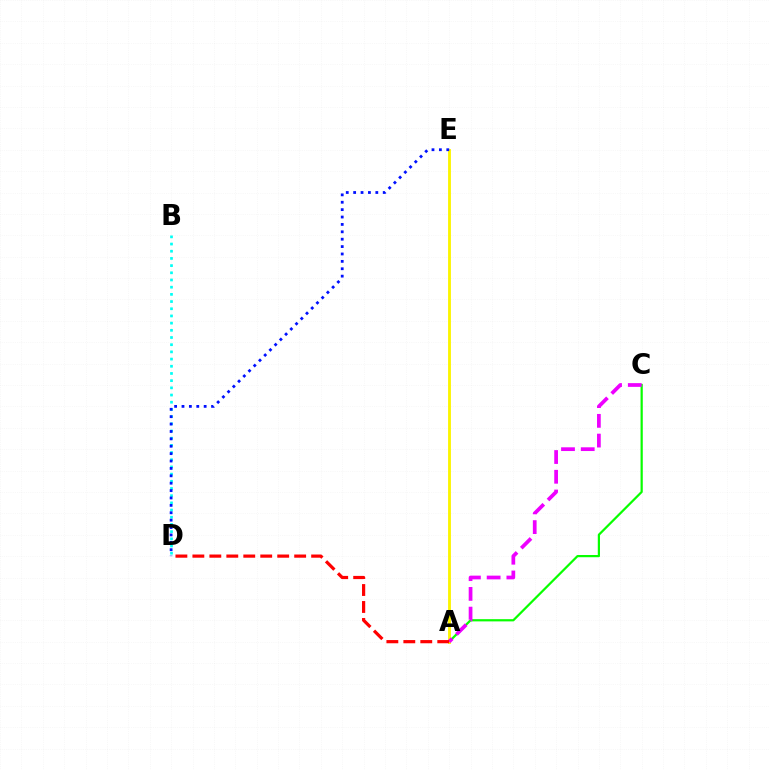{('A', 'C'): [{'color': '#08ff00', 'line_style': 'solid', 'thickness': 1.6}, {'color': '#ee00ff', 'line_style': 'dashed', 'thickness': 2.68}], ('A', 'E'): [{'color': '#fcf500', 'line_style': 'solid', 'thickness': 2.05}], ('B', 'D'): [{'color': '#00fff6', 'line_style': 'dotted', 'thickness': 1.95}], ('D', 'E'): [{'color': '#0010ff', 'line_style': 'dotted', 'thickness': 2.01}], ('A', 'D'): [{'color': '#ff0000', 'line_style': 'dashed', 'thickness': 2.3}]}